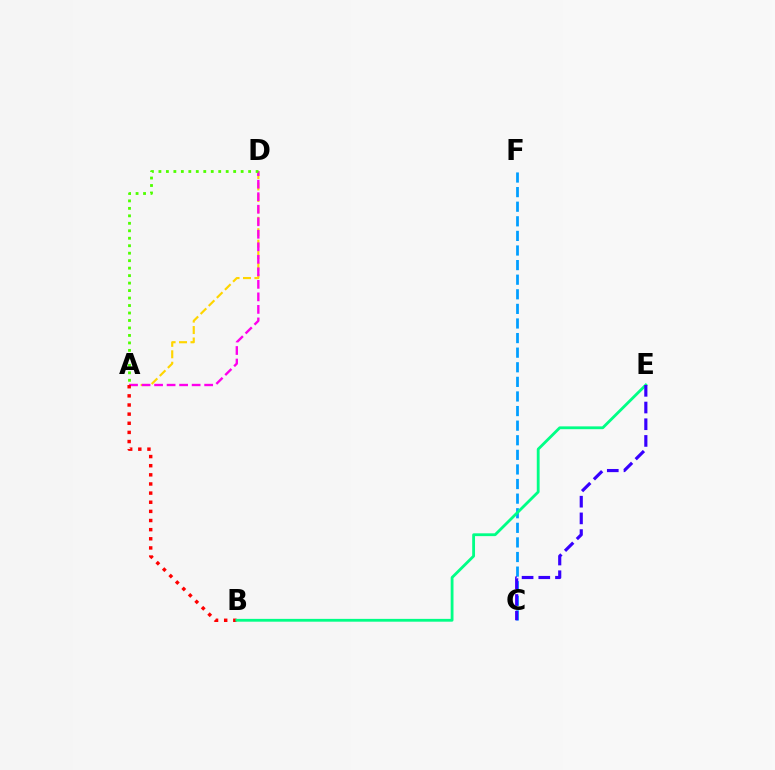{('A', 'D'): [{'color': '#ffd500', 'line_style': 'dashed', 'thickness': 1.55}, {'color': '#ff00ed', 'line_style': 'dashed', 'thickness': 1.7}, {'color': '#4fff00', 'line_style': 'dotted', 'thickness': 2.03}], ('A', 'B'): [{'color': '#ff0000', 'line_style': 'dotted', 'thickness': 2.48}], ('C', 'F'): [{'color': '#009eff', 'line_style': 'dashed', 'thickness': 1.98}], ('B', 'E'): [{'color': '#00ff86', 'line_style': 'solid', 'thickness': 2.03}], ('C', 'E'): [{'color': '#3700ff', 'line_style': 'dashed', 'thickness': 2.27}]}